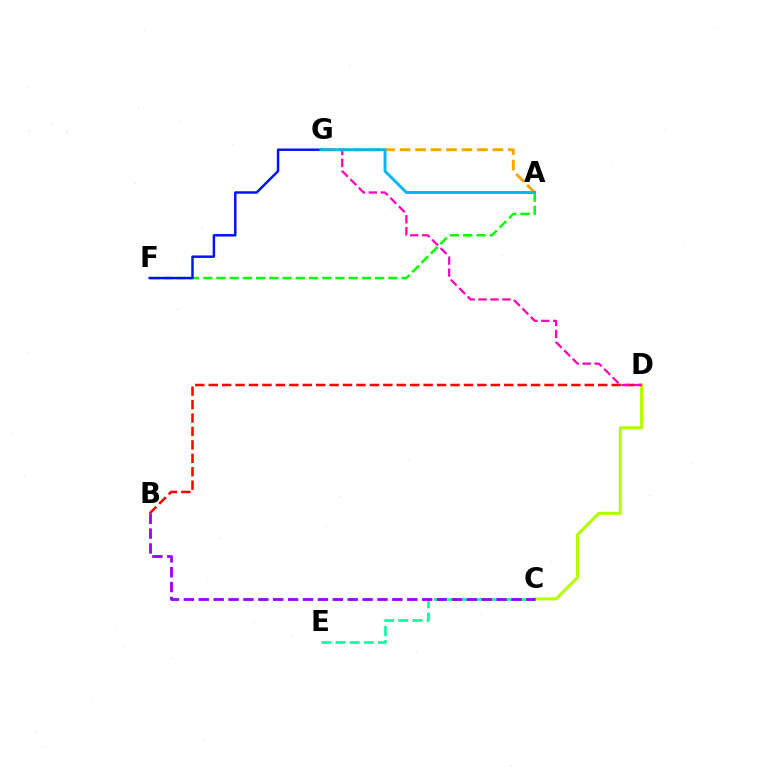{('A', 'F'): [{'color': '#08ff00', 'line_style': 'dashed', 'thickness': 1.8}], ('C', 'D'): [{'color': '#b3ff00', 'line_style': 'solid', 'thickness': 2.19}], ('F', 'G'): [{'color': '#0010ff', 'line_style': 'solid', 'thickness': 1.77}], ('C', 'E'): [{'color': '#00ff9d', 'line_style': 'dashed', 'thickness': 1.92}], ('B', 'D'): [{'color': '#ff0000', 'line_style': 'dashed', 'thickness': 1.82}], ('D', 'G'): [{'color': '#ff00bd', 'line_style': 'dashed', 'thickness': 1.62}], ('B', 'C'): [{'color': '#9b00ff', 'line_style': 'dashed', 'thickness': 2.02}], ('A', 'G'): [{'color': '#ffa500', 'line_style': 'dashed', 'thickness': 2.1}, {'color': '#00b5ff', 'line_style': 'solid', 'thickness': 2.09}]}